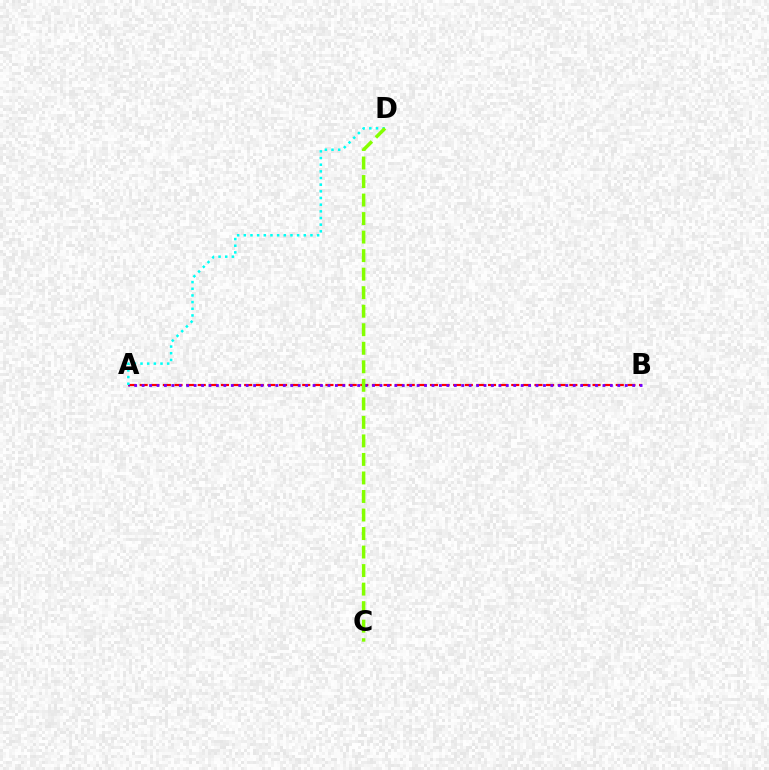{('A', 'B'): [{'color': '#ff0000', 'line_style': 'dashed', 'thickness': 1.58}, {'color': '#7200ff', 'line_style': 'dotted', 'thickness': 2.02}], ('A', 'D'): [{'color': '#00fff6', 'line_style': 'dotted', 'thickness': 1.81}], ('C', 'D'): [{'color': '#84ff00', 'line_style': 'dashed', 'thickness': 2.52}]}